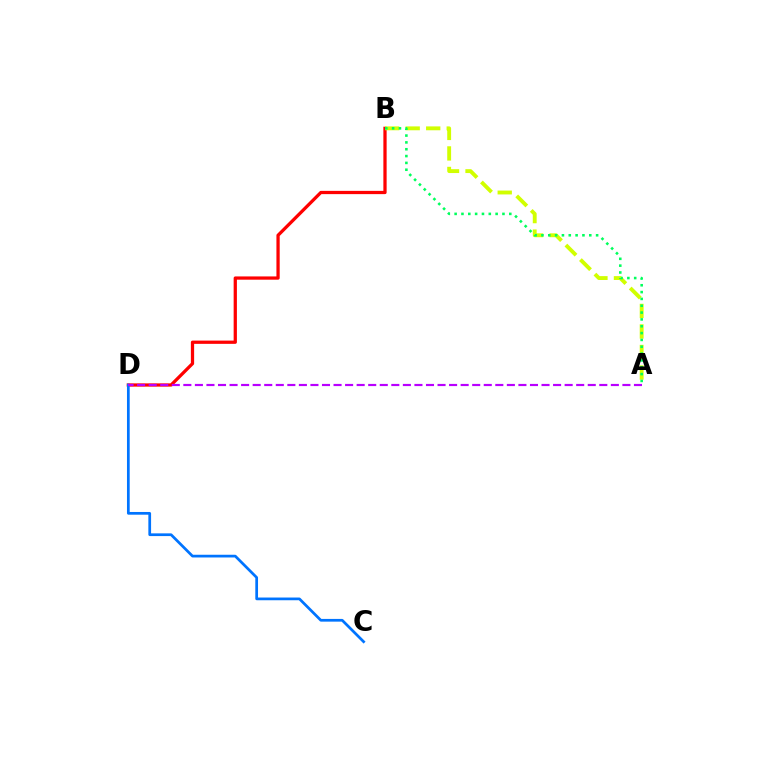{('B', 'D'): [{'color': '#ff0000', 'line_style': 'solid', 'thickness': 2.35}], ('A', 'B'): [{'color': '#d1ff00', 'line_style': 'dashed', 'thickness': 2.79}, {'color': '#00ff5c', 'line_style': 'dotted', 'thickness': 1.86}], ('C', 'D'): [{'color': '#0074ff', 'line_style': 'solid', 'thickness': 1.96}], ('A', 'D'): [{'color': '#b900ff', 'line_style': 'dashed', 'thickness': 1.57}]}